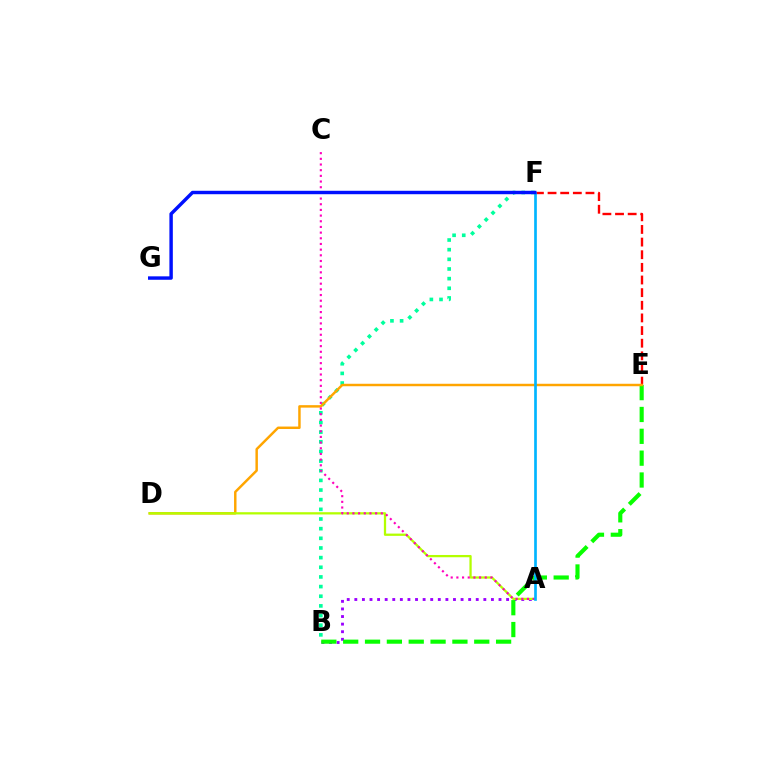{('E', 'F'): [{'color': '#ff0000', 'line_style': 'dashed', 'thickness': 1.72}], ('B', 'F'): [{'color': '#00ff9d', 'line_style': 'dotted', 'thickness': 2.62}], ('A', 'B'): [{'color': '#9b00ff', 'line_style': 'dotted', 'thickness': 2.06}], ('B', 'E'): [{'color': '#08ff00', 'line_style': 'dashed', 'thickness': 2.97}], ('D', 'E'): [{'color': '#ffa500', 'line_style': 'solid', 'thickness': 1.77}], ('A', 'D'): [{'color': '#b3ff00', 'line_style': 'solid', 'thickness': 1.63}], ('A', 'C'): [{'color': '#ff00bd', 'line_style': 'dotted', 'thickness': 1.54}], ('A', 'F'): [{'color': '#00b5ff', 'line_style': 'solid', 'thickness': 1.93}], ('F', 'G'): [{'color': '#0010ff', 'line_style': 'solid', 'thickness': 2.47}]}